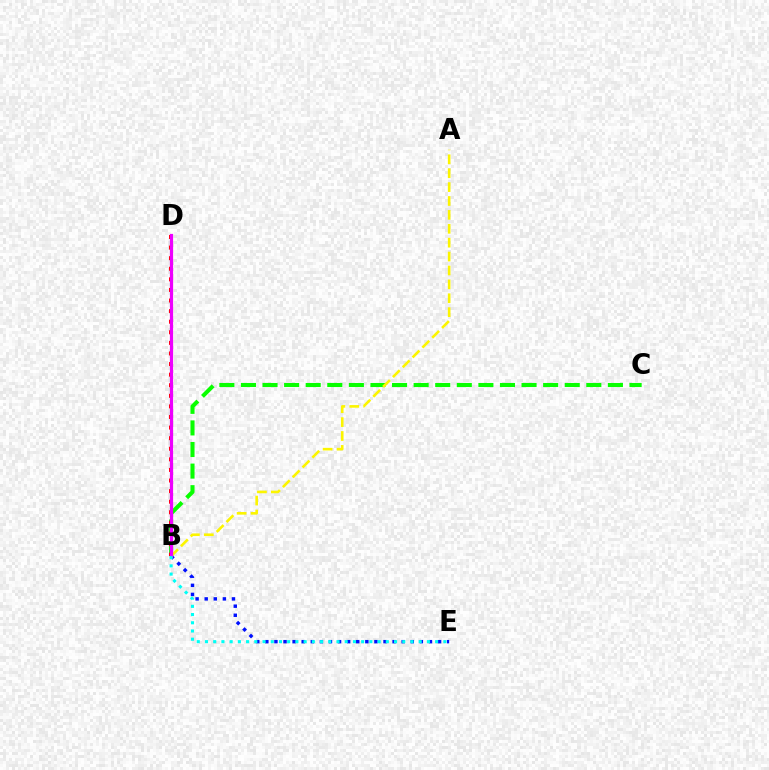{('B', 'C'): [{'color': '#08ff00', 'line_style': 'dashed', 'thickness': 2.93}], ('A', 'B'): [{'color': '#fcf500', 'line_style': 'dashed', 'thickness': 1.89}], ('B', 'D'): [{'color': '#ff0000', 'line_style': 'dotted', 'thickness': 2.88}, {'color': '#ee00ff', 'line_style': 'solid', 'thickness': 2.32}], ('B', 'E'): [{'color': '#0010ff', 'line_style': 'dotted', 'thickness': 2.47}, {'color': '#00fff6', 'line_style': 'dotted', 'thickness': 2.23}]}